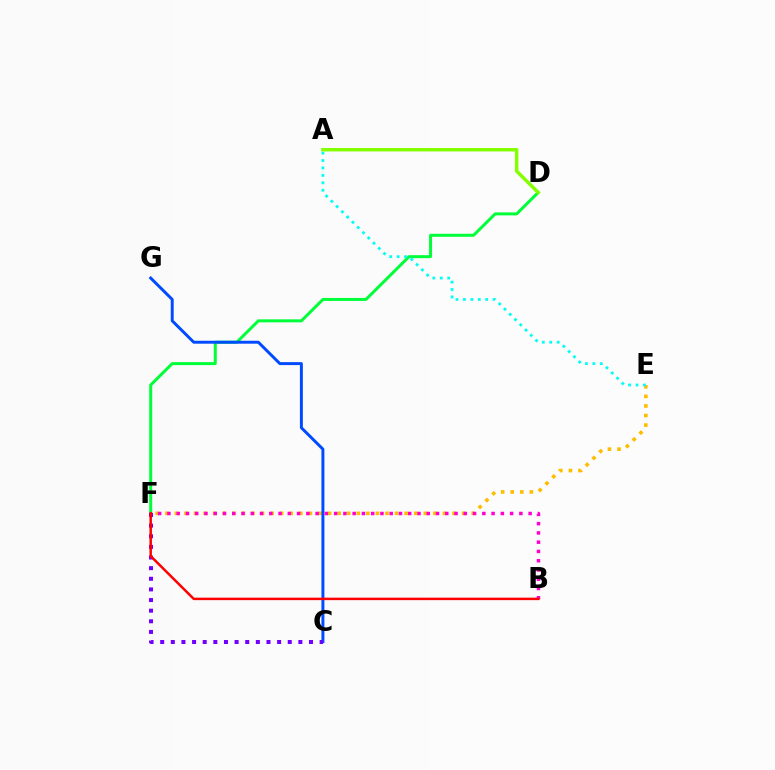{('D', 'F'): [{'color': '#00ff39', 'line_style': 'solid', 'thickness': 2.16}], ('E', 'F'): [{'color': '#ffbd00', 'line_style': 'dotted', 'thickness': 2.6}], ('A', 'E'): [{'color': '#00fff6', 'line_style': 'dotted', 'thickness': 2.02}], ('C', 'G'): [{'color': '#004bff', 'line_style': 'solid', 'thickness': 2.13}], ('C', 'F'): [{'color': '#7200ff', 'line_style': 'dotted', 'thickness': 2.89}], ('B', 'F'): [{'color': '#ff00cf', 'line_style': 'dotted', 'thickness': 2.52}, {'color': '#ff0000', 'line_style': 'solid', 'thickness': 1.79}], ('A', 'D'): [{'color': '#84ff00', 'line_style': 'solid', 'thickness': 2.49}]}